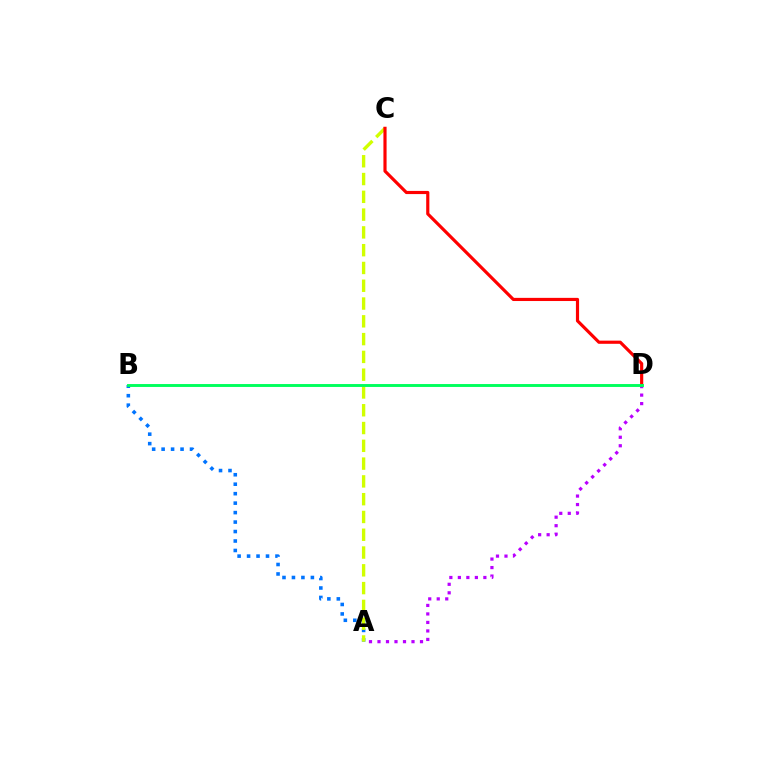{('A', 'B'): [{'color': '#0074ff', 'line_style': 'dotted', 'thickness': 2.57}], ('A', 'D'): [{'color': '#b900ff', 'line_style': 'dotted', 'thickness': 2.31}], ('A', 'C'): [{'color': '#d1ff00', 'line_style': 'dashed', 'thickness': 2.42}], ('C', 'D'): [{'color': '#ff0000', 'line_style': 'solid', 'thickness': 2.28}], ('B', 'D'): [{'color': '#00ff5c', 'line_style': 'solid', 'thickness': 2.09}]}